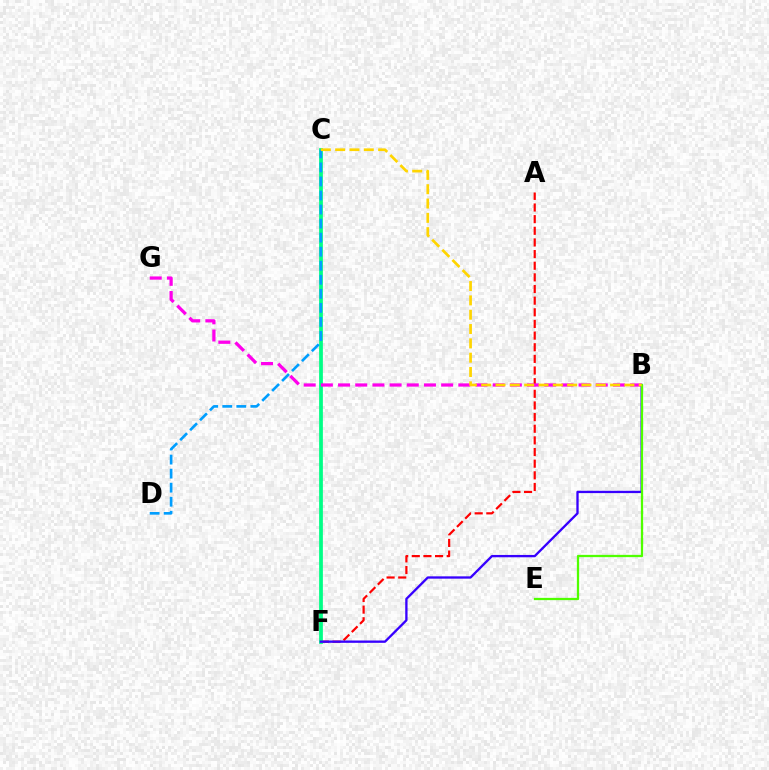{('A', 'F'): [{'color': '#ff0000', 'line_style': 'dashed', 'thickness': 1.58}], ('C', 'F'): [{'color': '#00ff86', 'line_style': 'solid', 'thickness': 2.7}], ('C', 'D'): [{'color': '#009eff', 'line_style': 'dashed', 'thickness': 1.91}], ('B', 'G'): [{'color': '#ff00ed', 'line_style': 'dashed', 'thickness': 2.33}], ('B', 'F'): [{'color': '#3700ff', 'line_style': 'solid', 'thickness': 1.67}], ('B', 'E'): [{'color': '#4fff00', 'line_style': 'solid', 'thickness': 1.64}], ('B', 'C'): [{'color': '#ffd500', 'line_style': 'dashed', 'thickness': 1.95}]}